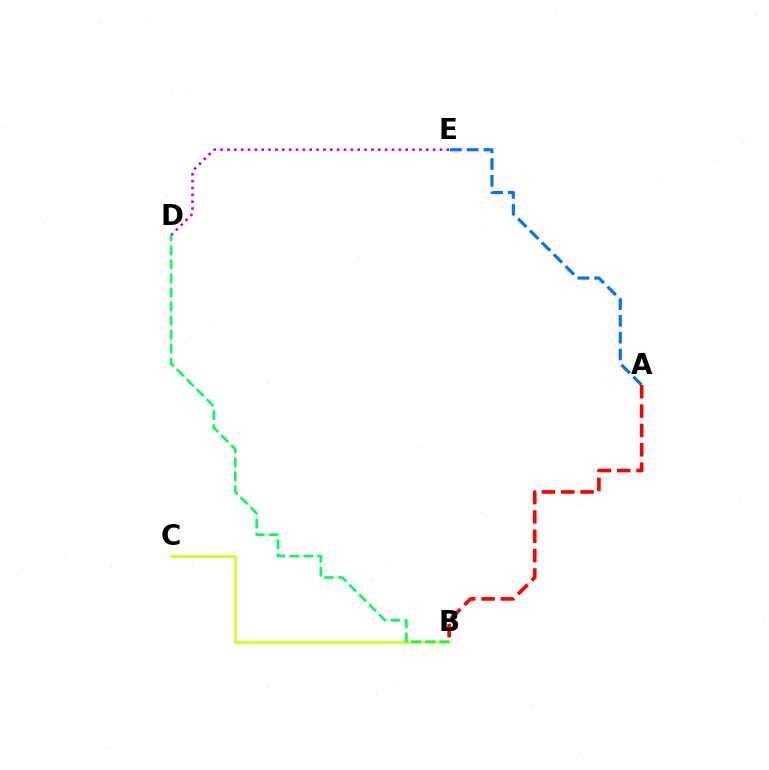{('B', 'C'): [{'color': '#d1ff00', 'line_style': 'solid', 'thickness': 1.82}], ('D', 'E'): [{'color': '#b900ff', 'line_style': 'dotted', 'thickness': 1.86}], ('A', 'E'): [{'color': '#0074ff', 'line_style': 'dashed', 'thickness': 2.28}], ('B', 'D'): [{'color': '#00ff5c', 'line_style': 'dashed', 'thickness': 1.91}], ('A', 'B'): [{'color': '#ff0000', 'line_style': 'dashed', 'thickness': 2.63}]}